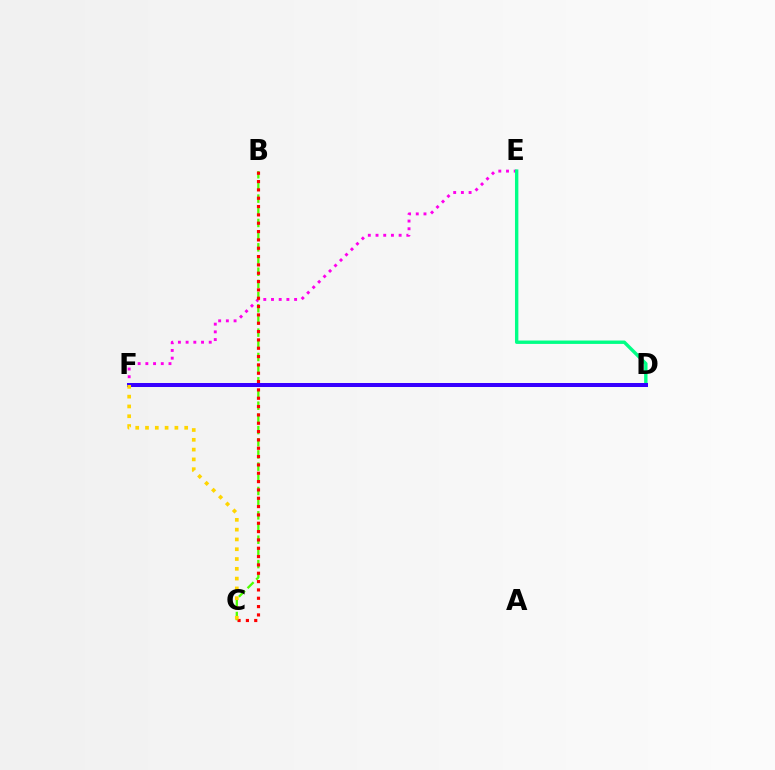{('B', 'C'): [{'color': '#4fff00', 'line_style': 'dashed', 'thickness': 1.65}, {'color': '#ff0000', 'line_style': 'dotted', 'thickness': 2.26}], ('E', 'F'): [{'color': '#ff00ed', 'line_style': 'dotted', 'thickness': 2.09}], ('D', 'E'): [{'color': '#00ff86', 'line_style': 'solid', 'thickness': 2.44}], ('D', 'F'): [{'color': '#009eff', 'line_style': 'solid', 'thickness': 2.68}, {'color': '#3700ff', 'line_style': 'solid', 'thickness': 2.89}], ('C', 'F'): [{'color': '#ffd500', 'line_style': 'dotted', 'thickness': 2.66}]}